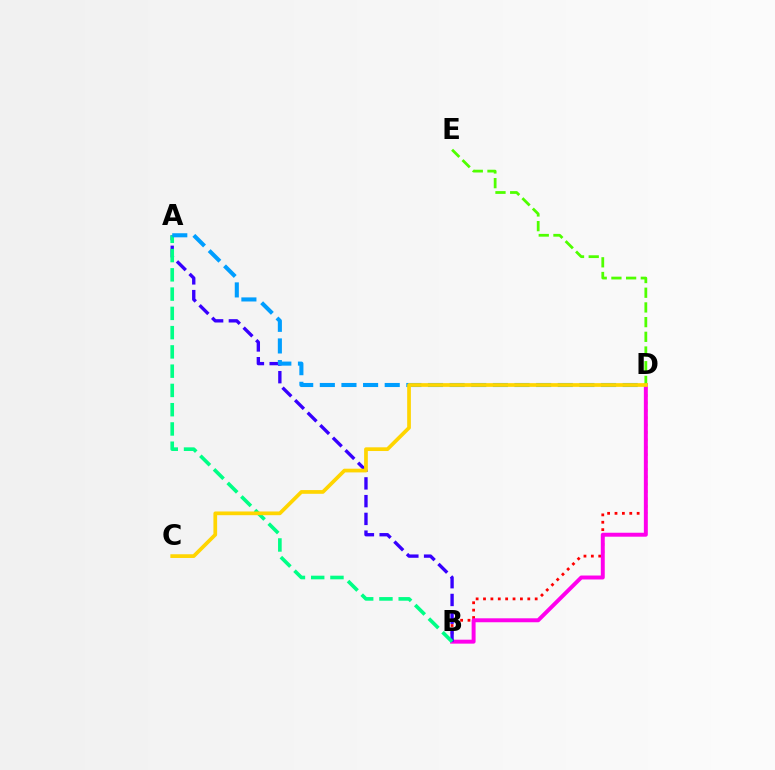{('B', 'D'): [{'color': '#ff0000', 'line_style': 'dotted', 'thickness': 2.01}, {'color': '#ff00ed', 'line_style': 'solid', 'thickness': 2.84}], ('A', 'B'): [{'color': '#3700ff', 'line_style': 'dashed', 'thickness': 2.41}, {'color': '#00ff86', 'line_style': 'dashed', 'thickness': 2.62}], ('A', 'D'): [{'color': '#009eff', 'line_style': 'dashed', 'thickness': 2.94}], ('D', 'E'): [{'color': '#4fff00', 'line_style': 'dashed', 'thickness': 2.0}], ('C', 'D'): [{'color': '#ffd500', 'line_style': 'solid', 'thickness': 2.67}]}